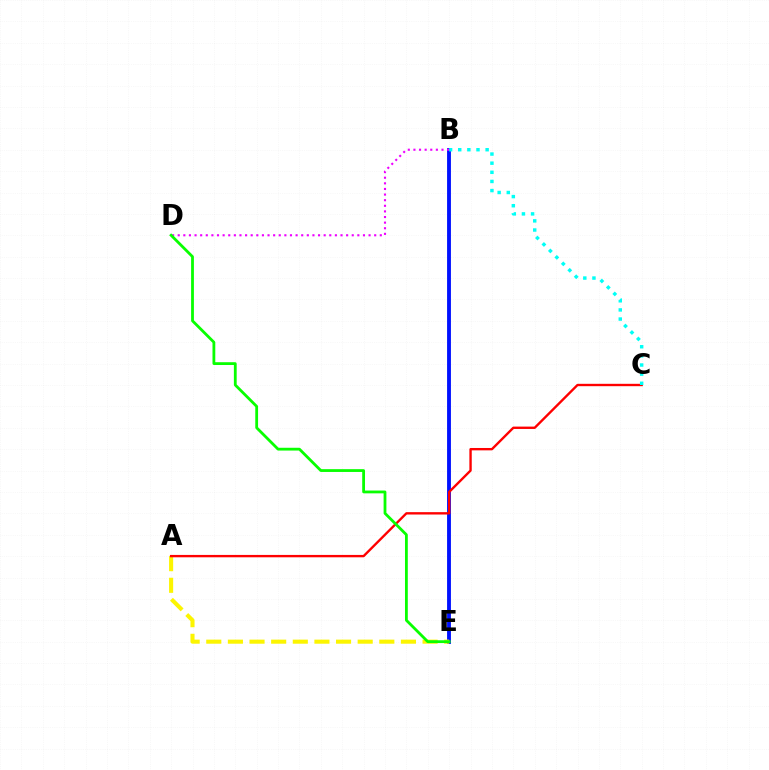{('B', 'E'): [{'color': '#0010ff', 'line_style': 'solid', 'thickness': 2.77}], ('A', 'E'): [{'color': '#fcf500', 'line_style': 'dashed', 'thickness': 2.94}], ('A', 'C'): [{'color': '#ff0000', 'line_style': 'solid', 'thickness': 1.71}], ('B', 'D'): [{'color': '#ee00ff', 'line_style': 'dotted', 'thickness': 1.53}], ('B', 'C'): [{'color': '#00fff6', 'line_style': 'dotted', 'thickness': 2.48}], ('D', 'E'): [{'color': '#08ff00', 'line_style': 'solid', 'thickness': 2.01}]}